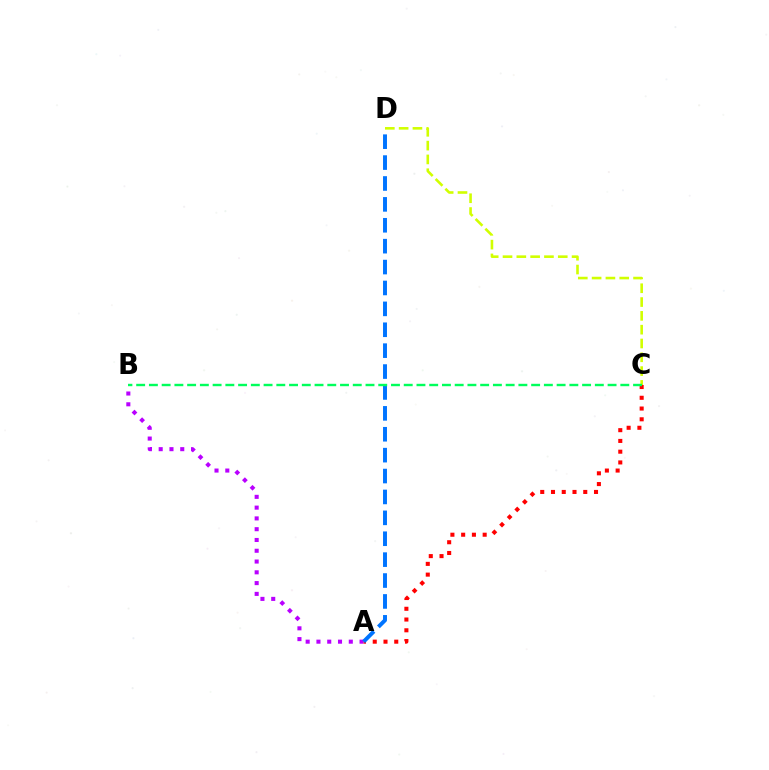{('A', 'B'): [{'color': '#b900ff', 'line_style': 'dotted', 'thickness': 2.93}], ('A', 'C'): [{'color': '#ff0000', 'line_style': 'dotted', 'thickness': 2.92}], ('C', 'D'): [{'color': '#d1ff00', 'line_style': 'dashed', 'thickness': 1.88}], ('A', 'D'): [{'color': '#0074ff', 'line_style': 'dashed', 'thickness': 2.84}], ('B', 'C'): [{'color': '#00ff5c', 'line_style': 'dashed', 'thickness': 1.73}]}